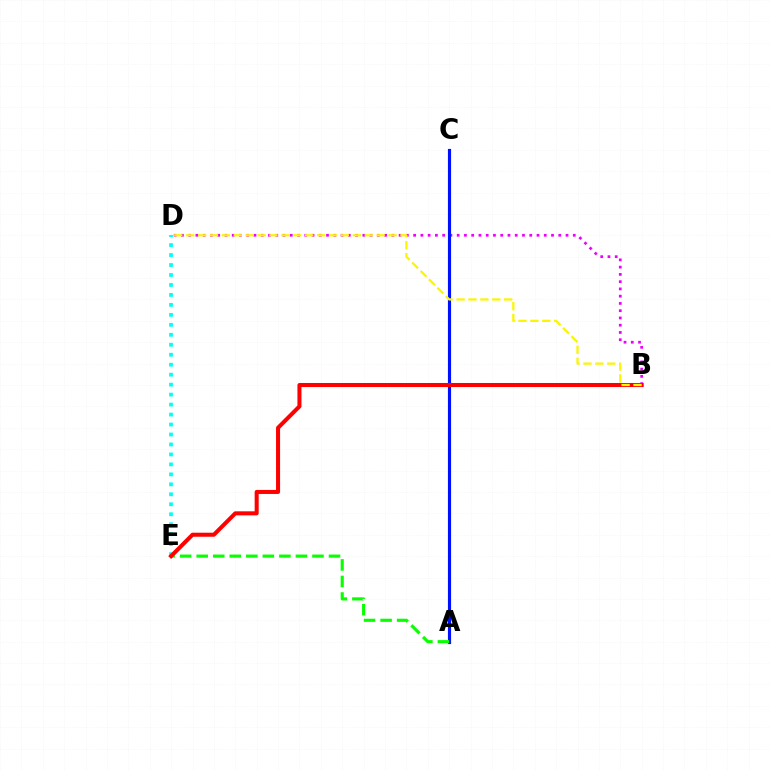{('D', 'E'): [{'color': '#00fff6', 'line_style': 'dotted', 'thickness': 2.71}], ('B', 'D'): [{'color': '#ee00ff', 'line_style': 'dotted', 'thickness': 1.97}, {'color': '#fcf500', 'line_style': 'dashed', 'thickness': 1.62}], ('A', 'C'): [{'color': '#0010ff', 'line_style': 'solid', 'thickness': 2.27}], ('A', 'E'): [{'color': '#08ff00', 'line_style': 'dashed', 'thickness': 2.25}], ('B', 'E'): [{'color': '#ff0000', 'line_style': 'solid', 'thickness': 2.91}]}